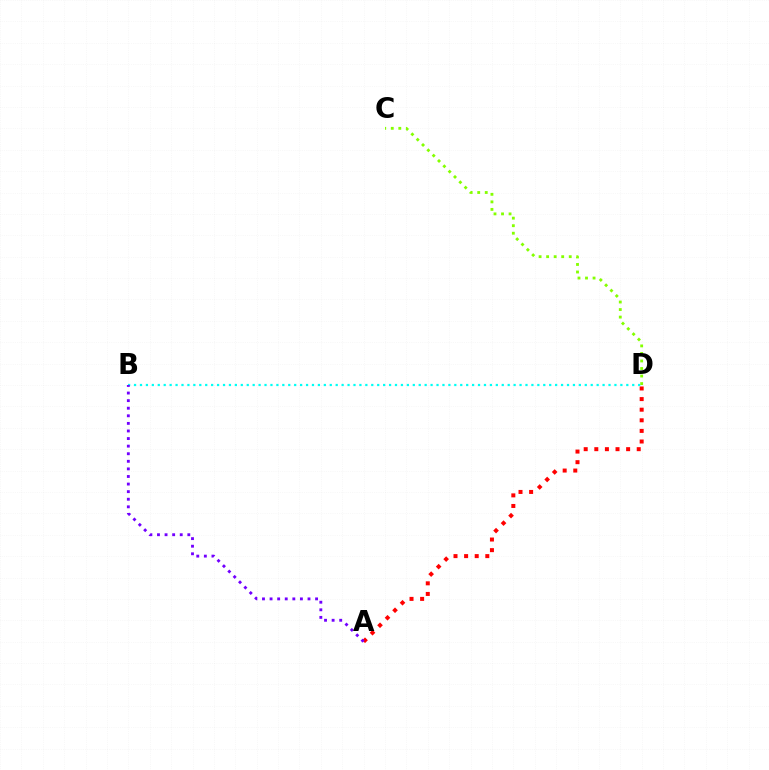{('B', 'D'): [{'color': '#00fff6', 'line_style': 'dotted', 'thickness': 1.61}], ('C', 'D'): [{'color': '#84ff00', 'line_style': 'dotted', 'thickness': 2.05}], ('A', 'D'): [{'color': '#ff0000', 'line_style': 'dotted', 'thickness': 2.88}], ('A', 'B'): [{'color': '#7200ff', 'line_style': 'dotted', 'thickness': 2.06}]}